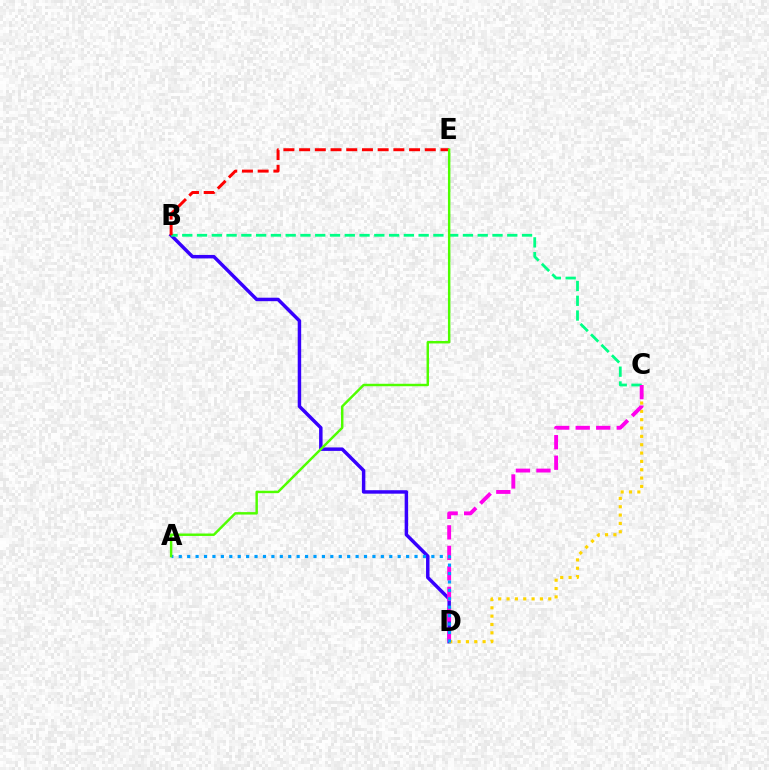{('B', 'D'): [{'color': '#3700ff', 'line_style': 'solid', 'thickness': 2.5}], ('C', 'D'): [{'color': '#ffd500', 'line_style': 'dotted', 'thickness': 2.27}, {'color': '#ff00ed', 'line_style': 'dashed', 'thickness': 2.79}], ('B', 'C'): [{'color': '#00ff86', 'line_style': 'dashed', 'thickness': 2.01}], ('B', 'E'): [{'color': '#ff0000', 'line_style': 'dashed', 'thickness': 2.13}], ('A', 'D'): [{'color': '#009eff', 'line_style': 'dotted', 'thickness': 2.29}], ('A', 'E'): [{'color': '#4fff00', 'line_style': 'solid', 'thickness': 1.76}]}